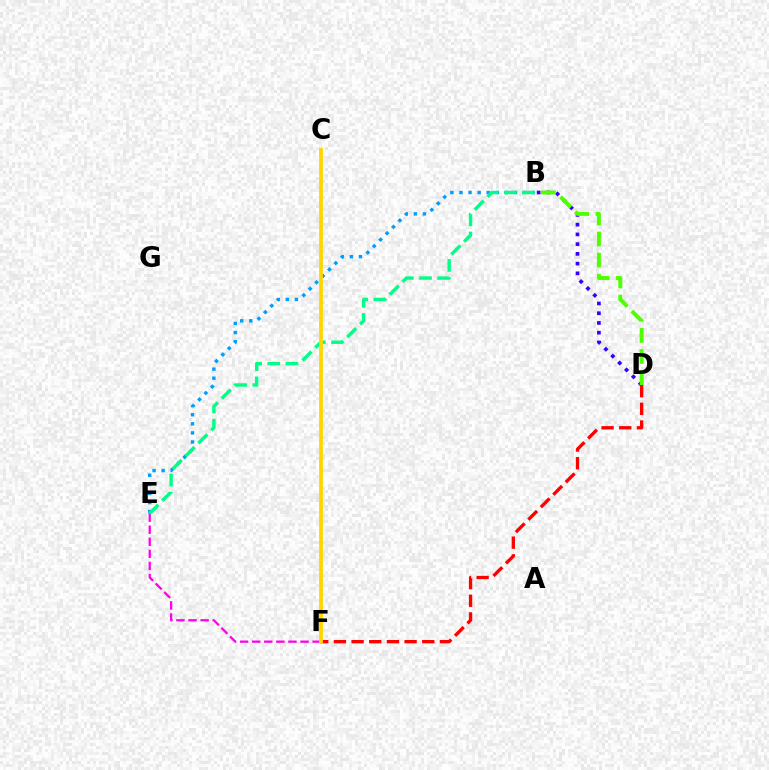{('B', 'E'): [{'color': '#009eff', 'line_style': 'dotted', 'thickness': 2.47}, {'color': '#00ff86', 'line_style': 'dashed', 'thickness': 2.47}], ('B', 'D'): [{'color': '#3700ff', 'line_style': 'dotted', 'thickness': 2.65}, {'color': '#4fff00', 'line_style': 'dashed', 'thickness': 2.87}], ('E', 'F'): [{'color': '#ff00ed', 'line_style': 'dashed', 'thickness': 1.64}], ('D', 'F'): [{'color': '#ff0000', 'line_style': 'dashed', 'thickness': 2.4}], ('C', 'F'): [{'color': '#ffd500', 'line_style': 'solid', 'thickness': 2.71}]}